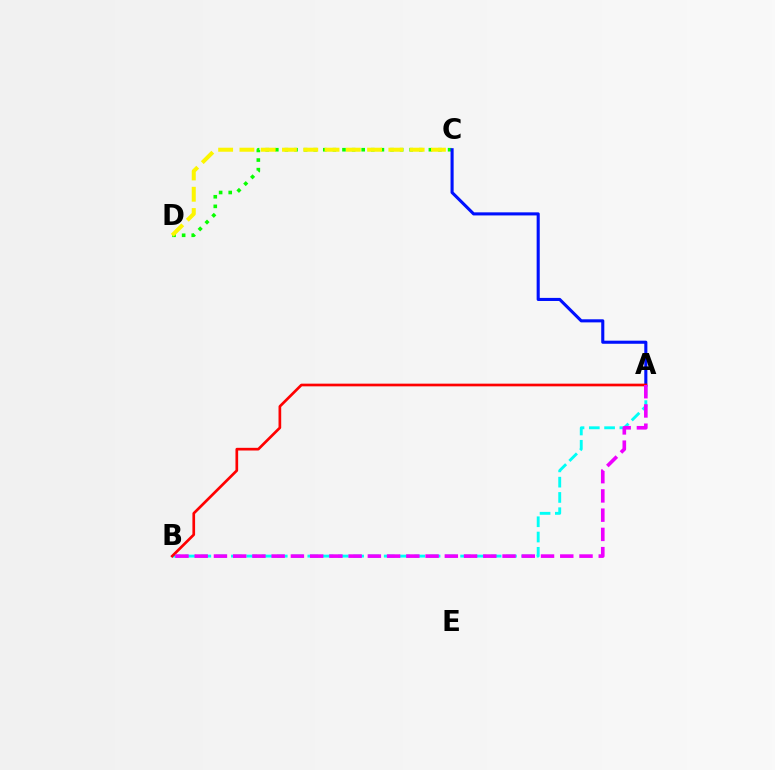{('C', 'D'): [{'color': '#08ff00', 'line_style': 'dotted', 'thickness': 2.61}, {'color': '#fcf500', 'line_style': 'dashed', 'thickness': 2.89}], ('A', 'B'): [{'color': '#00fff6', 'line_style': 'dashed', 'thickness': 2.08}, {'color': '#ff0000', 'line_style': 'solid', 'thickness': 1.93}, {'color': '#ee00ff', 'line_style': 'dashed', 'thickness': 2.61}], ('A', 'C'): [{'color': '#0010ff', 'line_style': 'solid', 'thickness': 2.22}]}